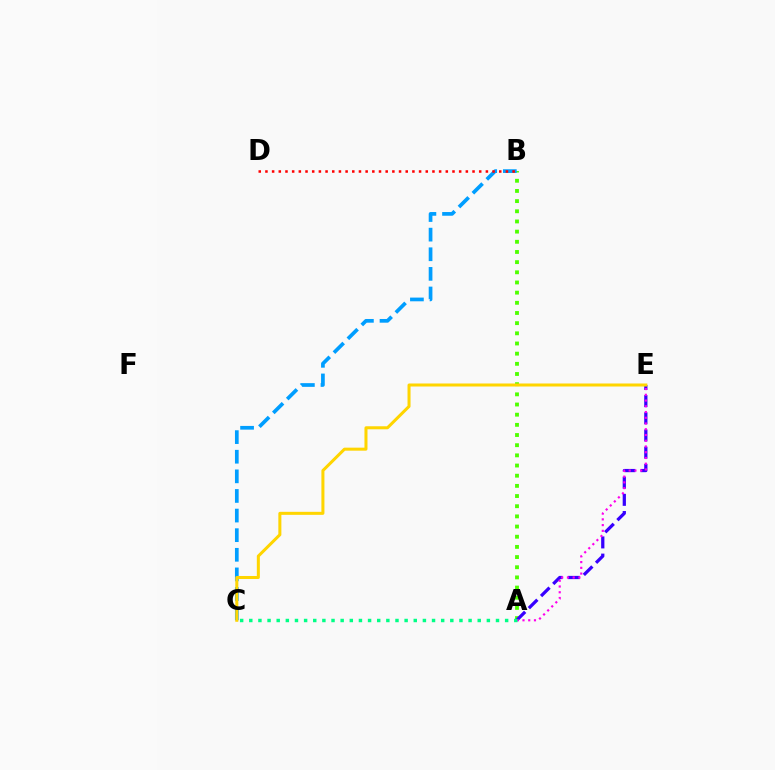{('A', 'B'): [{'color': '#4fff00', 'line_style': 'dotted', 'thickness': 2.76}], ('B', 'C'): [{'color': '#009eff', 'line_style': 'dashed', 'thickness': 2.66}], ('B', 'D'): [{'color': '#ff0000', 'line_style': 'dotted', 'thickness': 1.82}], ('A', 'E'): [{'color': '#3700ff', 'line_style': 'dashed', 'thickness': 2.33}, {'color': '#ff00ed', 'line_style': 'dotted', 'thickness': 1.56}], ('C', 'E'): [{'color': '#ffd500', 'line_style': 'solid', 'thickness': 2.18}], ('A', 'C'): [{'color': '#00ff86', 'line_style': 'dotted', 'thickness': 2.48}]}